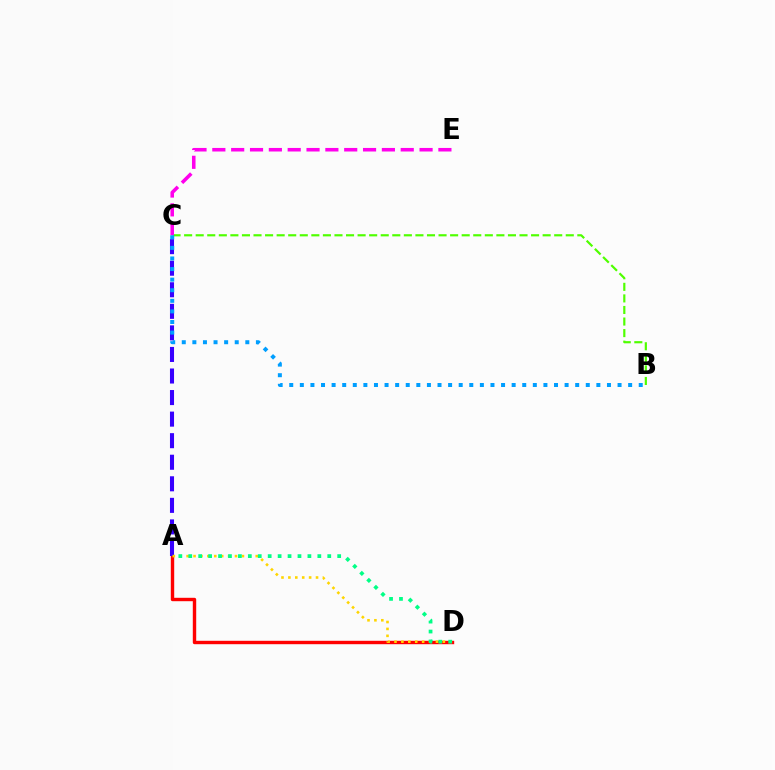{('B', 'C'): [{'color': '#4fff00', 'line_style': 'dashed', 'thickness': 1.57}, {'color': '#009eff', 'line_style': 'dotted', 'thickness': 2.88}], ('A', 'D'): [{'color': '#ff0000', 'line_style': 'solid', 'thickness': 2.45}, {'color': '#ffd500', 'line_style': 'dotted', 'thickness': 1.88}, {'color': '#00ff86', 'line_style': 'dotted', 'thickness': 2.7}], ('C', 'E'): [{'color': '#ff00ed', 'line_style': 'dashed', 'thickness': 2.56}], ('A', 'C'): [{'color': '#3700ff', 'line_style': 'dashed', 'thickness': 2.93}]}